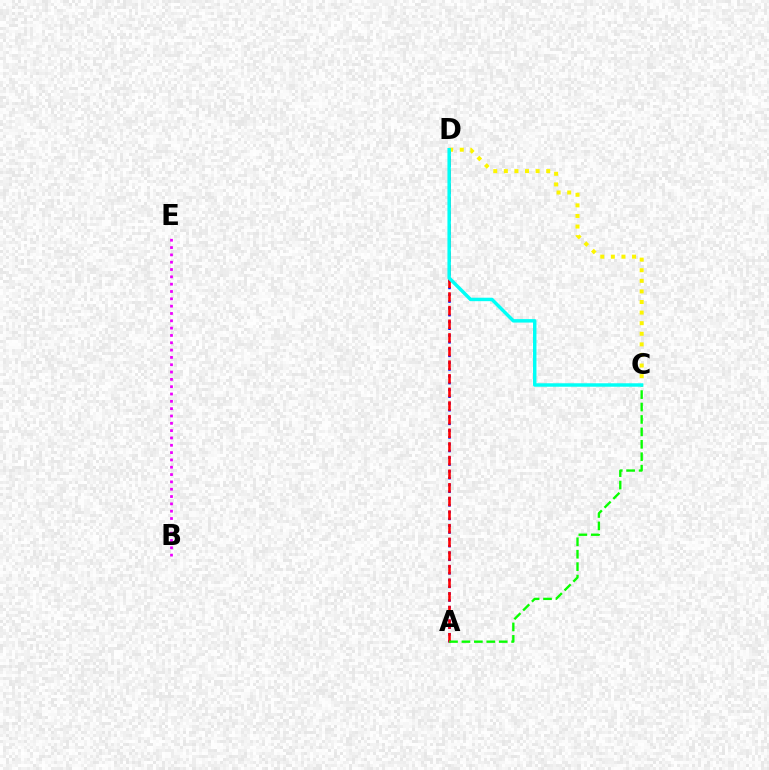{('A', 'D'): [{'color': '#0010ff', 'line_style': 'dotted', 'thickness': 1.85}, {'color': '#ff0000', 'line_style': 'dashed', 'thickness': 1.85}], ('C', 'D'): [{'color': '#fcf500', 'line_style': 'dotted', 'thickness': 2.88}, {'color': '#00fff6', 'line_style': 'solid', 'thickness': 2.49}], ('A', 'C'): [{'color': '#08ff00', 'line_style': 'dashed', 'thickness': 1.69}], ('B', 'E'): [{'color': '#ee00ff', 'line_style': 'dotted', 'thickness': 1.99}]}